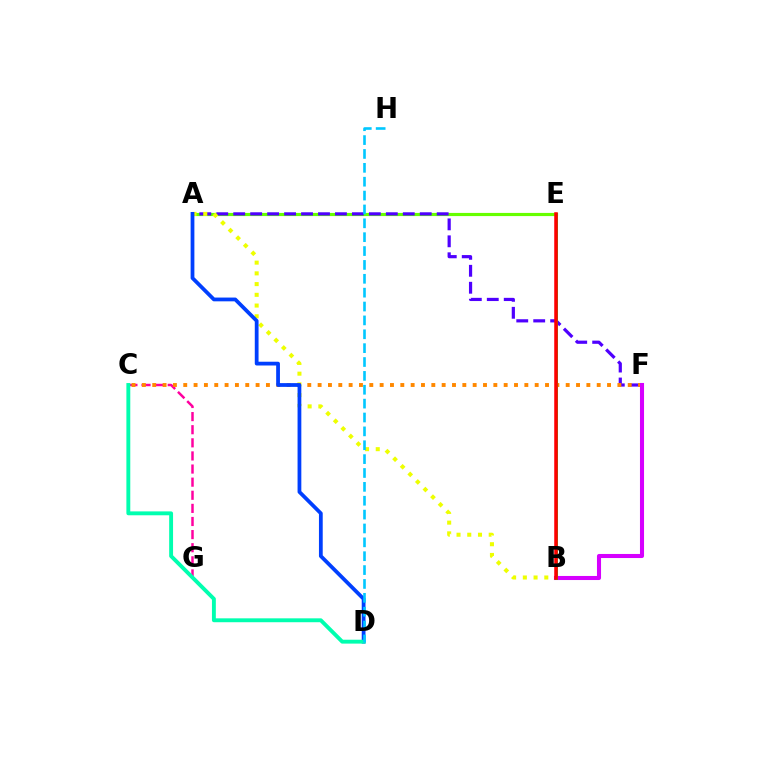{('A', 'E'): [{'color': '#66ff00', 'line_style': 'solid', 'thickness': 2.28}], ('A', 'F'): [{'color': '#4f00ff', 'line_style': 'dashed', 'thickness': 2.3}], ('A', 'B'): [{'color': '#eeff00', 'line_style': 'dotted', 'thickness': 2.92}], ('C', 'G'): [{'color': '#ff00a0', 'line_style': 'dashed', 'thickness': 1.78}], ('C', 'F'): [{'color': '#ff8800', 'line_style': 'dotted', 'thickness': 2.81}], ('A', 'D'): [{'color': '#003fff', 'line_style': 'solid', 'thickness': 2.71}], ('C', 'D'): [{'color': '#00ffaf', 'line_style': 'solid', 'thickness': 2.8}], ('B', 'F'): [{'color': '#d600ff', 'line_style': 'solid', 'thickness': 2.93}], ('B', 'E'): [{'color': '#00ff27', 'line_style': 'solid', 'thickness': 2.17}, {'color': '#ff0000', 'line_style': 'solid', 'thickness': 2.54}], ('D', 'H'): [{'color': '#00c7ff', 'line_style': 'dashed', 'thickness': 1.88}]}